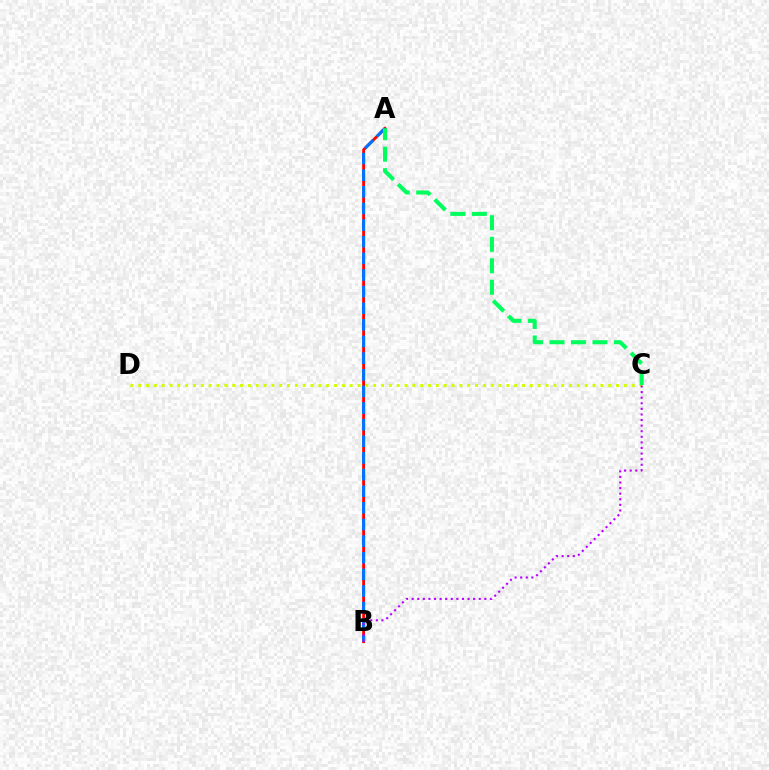{('A', 'B'): [{'color': '#ff0000', 'line_style': 'solid', 'thickness': 2.05}, {'color': '#0074ff', 'line_style': 'dashed', 'thickness': 2.26}], ('C', 'D'): [{'color': '#d1ff00', 'line_style': 'dotted', 'thickness': 2.13}], ('B', 'C'): [{'color': '#b900ff', 'line_style': 'dotted', 'thickness': 1.52}], ('A', 'C'): [{'color': '#00ff5c', 'line_style': 'dashed', 'thickness': 2.92}]}